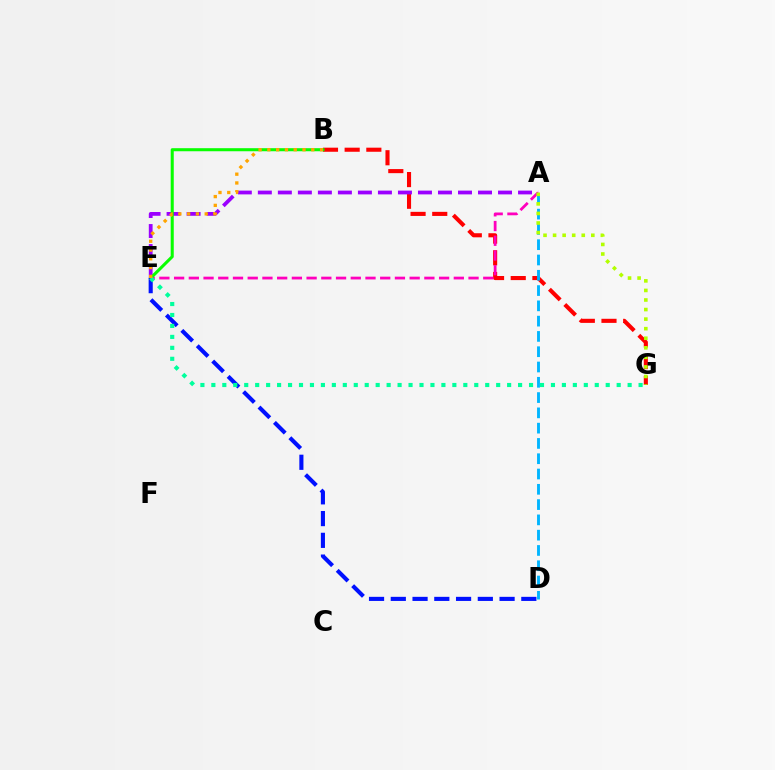{('B', 'G'): [{'color': '#ff0000', 'line_style': 'dashed', 'thickness': 2.95}], ('A', 'E'): [{'color': '#9b00ff', 'line_style': 'dashed', 'thickness': 2.72}, {'color': '#ff00bd', 'line_style': 'dashed', 'thickness': 2.0}], ('A', 'D'): [{'color': '#00b5ff', 'line_style': 'dashed', 'thickness': 2.08}], ('B', 'E'): [{'color': '#08ff00', 'line_style': 'solid', 'thickness': 2.2}, {'color': '#ffa500', 'line_style': 'dotted', 'thickness': 2.39}], ('D', 'E'): [{'color': '#0010ff', 'line_style': 'dashed', 'thickness': 2.96}], ('E', 'G'): [{'color': '#00ff9d', 'line_style': 'dotted', 'thickness': 2.98}], ('A', 'G'): [{'color': '#b3ff00', 'line_style': 'dotted', 'thickness': 2.6}]}